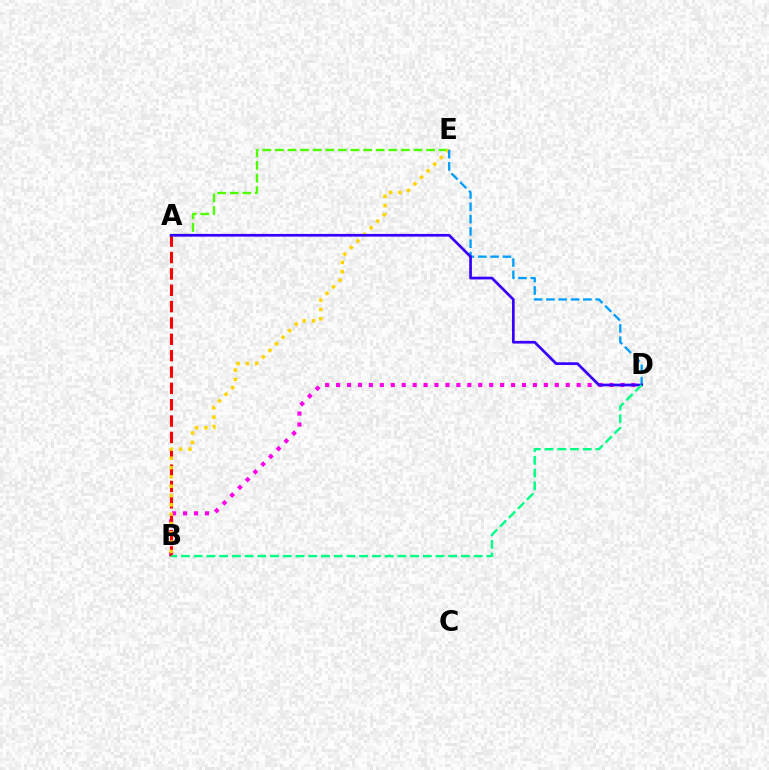{('B', 'D'): [{'color': '#ff00ed', 'line_style': 'dotted', 'thickness': 2.97}, {'color': '#00ff86', 'line_style': 'dashed', 'thickness': 1.73}], ('A', 'B'): [{'color': '#ff0000', 'line_style': 'dashed', 'thickness': 2.22}], ('A', 'E'): [{'color': '#4fff00', 'line_style': 'dashed', 'thickness': 1.71}], ('B', 'E'): [{'color': '#ffd500', 'line_style': 'dotted', 'thickness': 2.53}], ('D', 'E'): [{'color': '#009eff', 'line_style': 'dashed', 'thickness': 1.67}], ('A', 'D'): [{'color': '#3700ff', 'line_style': 'solid', 'thickness': 1.95}]}